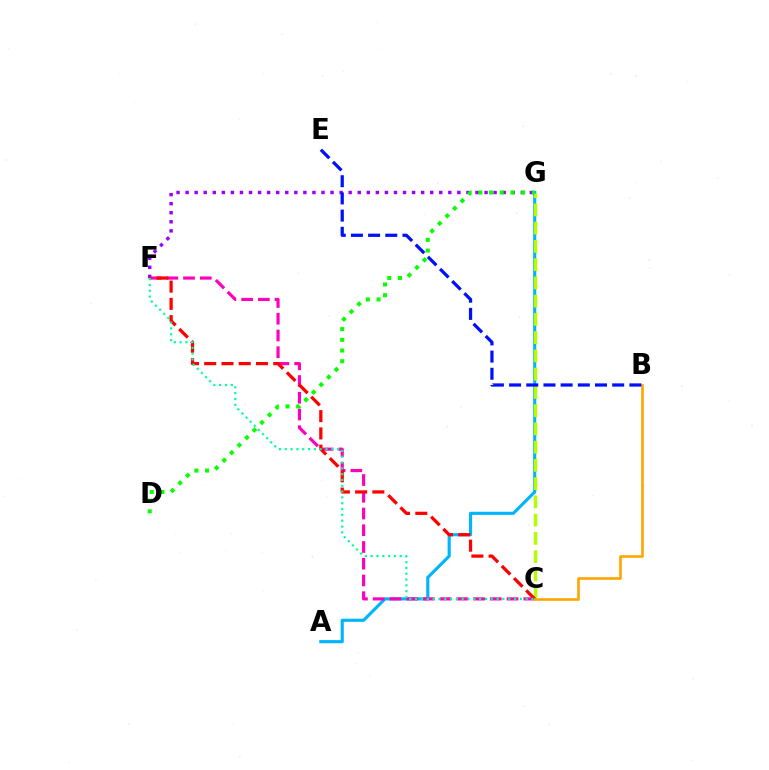{('A', 'G'): [{'color': '#00b5ff', 'line_style': 'solid', 'thickness': 2.25}], ('C', 'F'): [{'color': '#ff00bd', 'line_style': 'dashed', 'thickness': 2.27}, {'color': '#ff0000', 'line_style': 'dashed', 'thickness': 2.34}, {'color': '#00ff9d', 'line_style': 'dotted', 'thickness': 1.58}], ('F', 'G'): [{'color': '#9b00ff', 'line_style': 'dotted', 'thickness': 2.46}], ('C', 'G'): [{'color': '#b3ff00', 'line_style': 'dashed', 'thickness': 2.48}], ('D', 'G'): [{'color': '#08ff00', 'line_style': 'dotted', 'thickness': 2.91}], ('B', 'C'): [{'color': '#ffa500', 'line_style': 'solid', 'thickness': 1.89}], ('B', 'E'): [{'color': '#0010ff', 'line_style': 'dashed', 'thickness': 2.33}]}